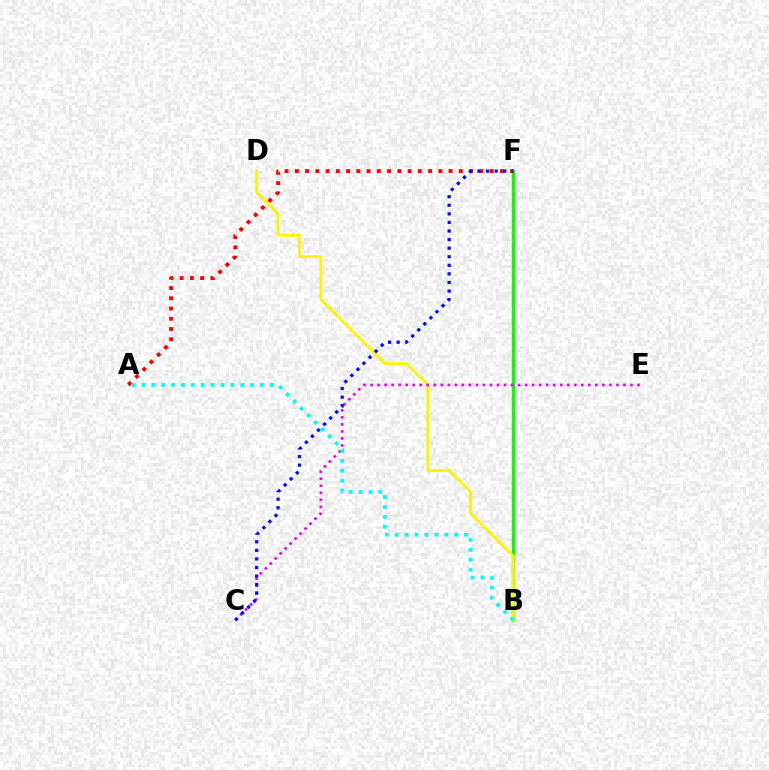{('B', 'F'): [{'color': '#08ff00', 'line_style': 'solid', 'thickness': 2.45}], ('A', 'F'): [{'color': '#ff0000', 'line_style': 'dotted', 'thickness': 2.79}], ('B', 'D'): [{'color': '#fcf500', 'line_style': 'solid', 'thickness': 2.01}], ('C', 'E'): [{'color': '#ee00ff', 'line_style': 'dotted', 'thickness': 1.91}], ('C', 'F'): [{'color': '#0010ff', 'line_style': 'dotted', 'thickness': 2.33}], ('A', 'B'): [{'color': '#00fff6', 'line_style': 'dotted', 'thickness': 2.68}]}